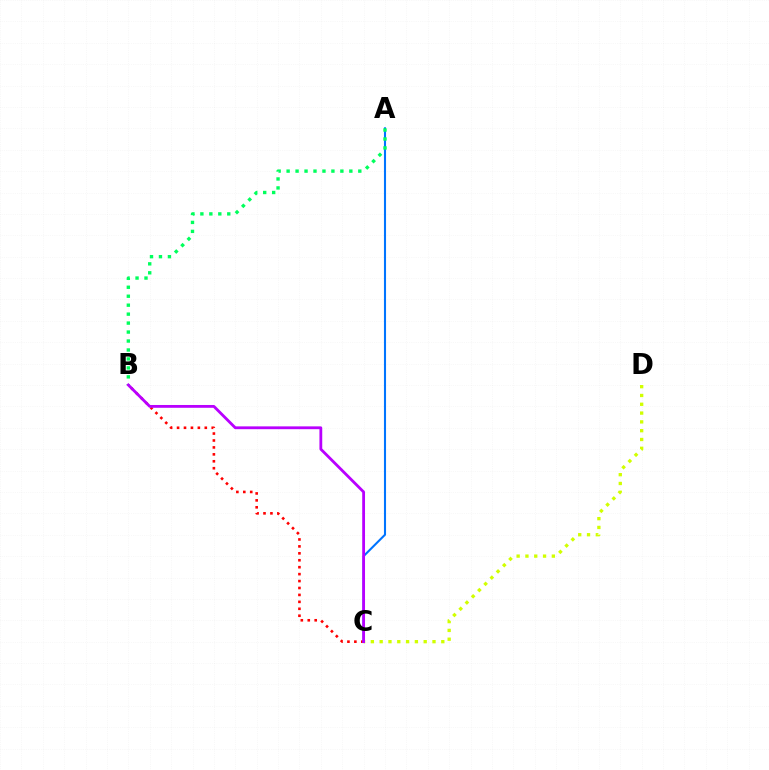{('B', 'C'): [{'color': '#ff0000', 'line_style': 'dotted', 'thickness': 1.88}, {'color': '#b900ff', 'line_style': 'solid', 'thickness': 2.02}], ('A', 'C'): [{'color': '#0074ff', 'line_style': 'solid', 'thickness': 1.51}], ('A', 'B'): [{'color': '#00ff5c', 'line_style': 'dotted', 'thickness': 2.43}], ('C', 'D'): [{'color': '#d1ff00', 'line_style': 'dotted', 'thickness': 2.39}]}